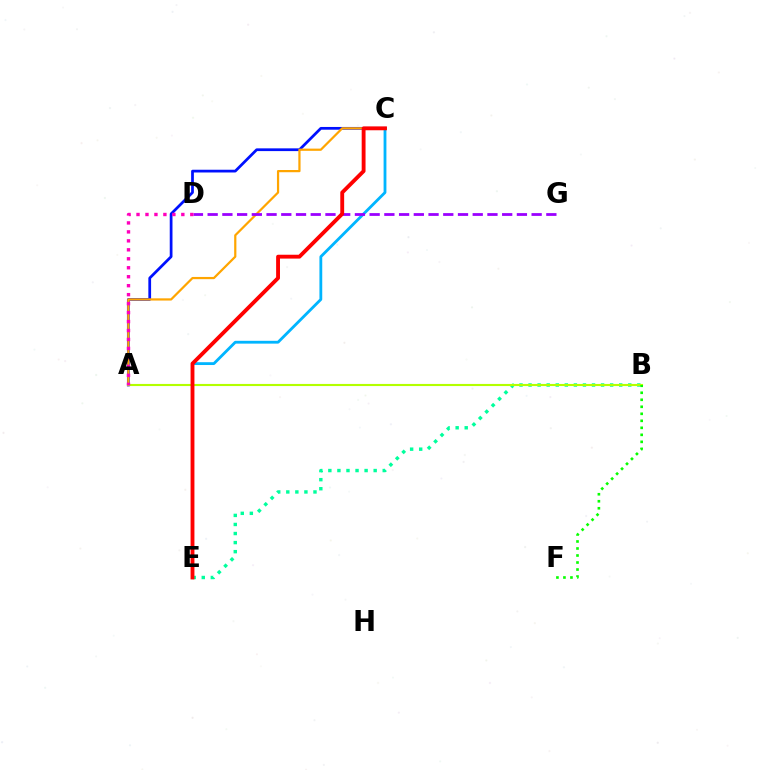{('A', 'C'): [{'color': '#0010ff', 'line_style': 'solid', 'thickness': 1.97}, {'color': '#ffa500', 'line_style': 'solid', 'thickness': 1.6}], ('B', 'E'): [{'color': '#00ff9d', 'line_style': 'dotted', 'thickness': 2.46}], ('C', 'E'): [{'color': '#00b5ff', 'line_style': 'solid', 'thickness': 2.03}, {'color': '#ff0000', 'line_style': 'solid', 'thickness': 2.78}], ('D', 'G'): [{'color': '#9b00ff', 'line_style': 'dashed', 'thickness': 2.0}], ('A', 'B'): [{'color': '#b3ff00', 'line_style': 'solid', 'thickness': 1.53}], ('A', 'D'): [{'color': '#ff00bd', 'line_style': 'dotted', 'thickness': 2.44}], ('B', 'F'): [{'color': '#08ff00', 'line_style': 'dotted', 'thickness': 1.9}]}